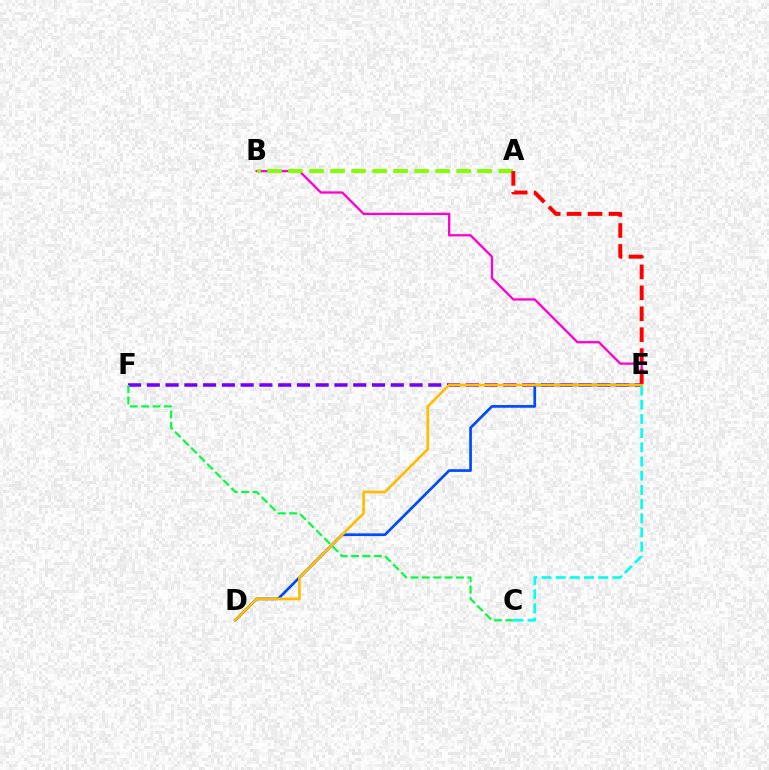{('E', 'F'): [{'color': '#7200ff', 'line_style': 'dashed', 'thickness': 2.55}], ('B', 'E'): [{'color': '#ff00cf', 'line_style': 'solid', 'thickness': 1.65}], ('D', 'E'): [{'color': '#004bff', 'line_style': 'solid', 'thickness': 1.95}, {'color': '#ffbd00', 'line_style': 'solid', 'thickness': 1.91}], ('A', 'B'): [{'color': '#84ff00', 'line_style': 'dashed', 'thickness': 2.85}], ('C', 'F'): [{'color': '#00ff39', 'line_style': 'dashed', 'thickness': 1.55}], ('C', 'E'): [{'color': '#00fff6', 'line_style': 'dashed', 'thickness': 1.93}], ('A', 'E'): [{'color': '#ff0000', 'line_style': 'dashed', 'thickness': 2.84}]}